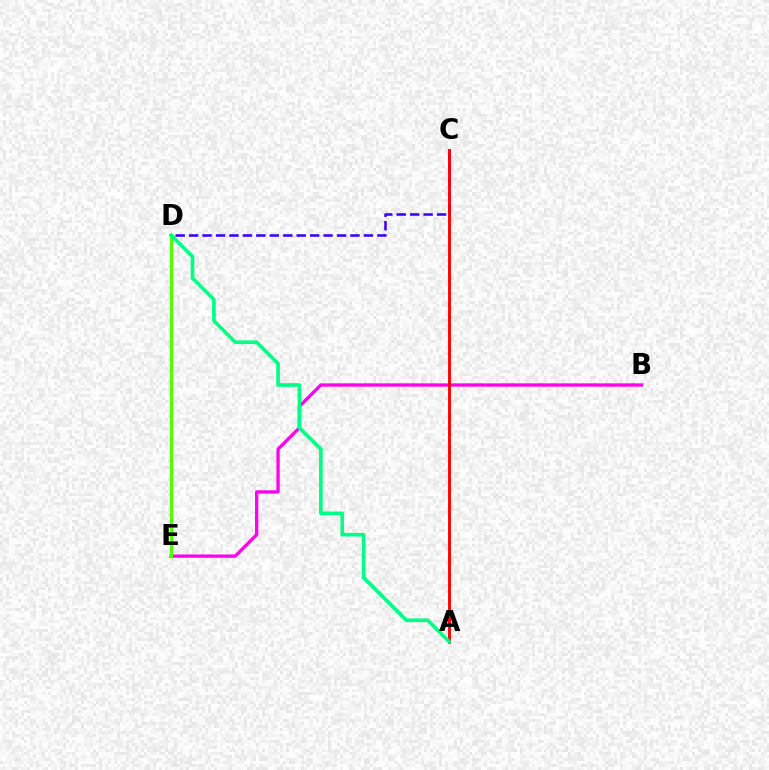{('D', 'E'): [{'color': '#009eff', 'line_style': 'dashed', 'thickness': 2.01}, {'color': '#ffd500', 'line_style': 'dotted', 'thickness': 2.14}, {'color': '#4fff00', 'line_style': 'solid', 'thickness': 2.35}], ('B', 'E'): [{'color': '#ff00ed', 'line_style': 'solid', 'thickness': 2.38}], ('C', 'D'): [{'color': '#3700ff', 'line_style': 'dashed', 'thickness': 1.83}], ('A', 'C'): [{'color': '#ff0000', 'line_style': 'solid', 'thickness': 2.08}], ('A', 'D'): [{'color': '#00ff86', 'line_style': 'solid', 'thickness': 2.64}]}